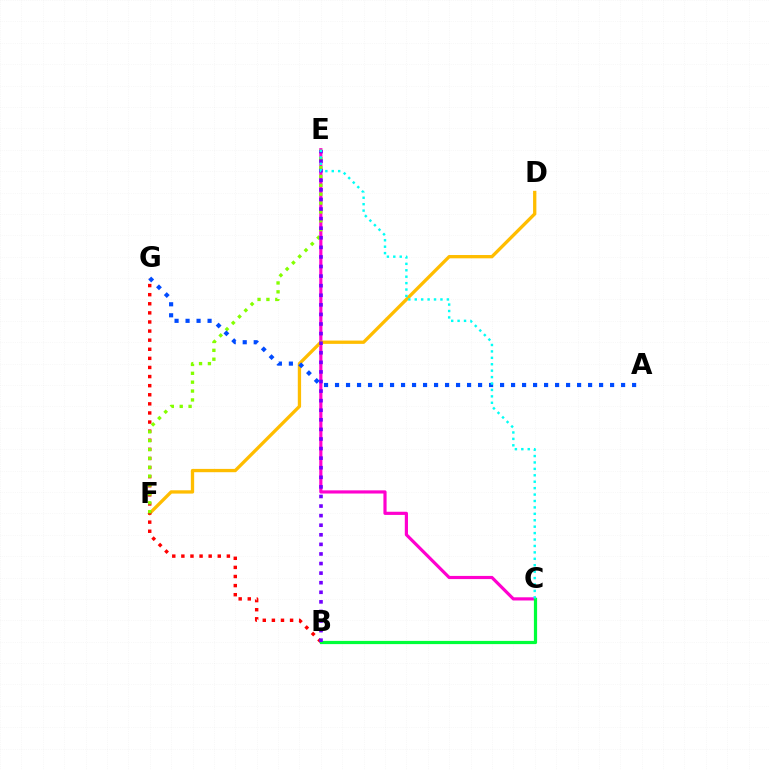{('C', 'E'): [{'color': '#ff00cf', 'line_style': 'solid', 'thickness': 2.29}, {'color': '#00fff6', 'line_style': 'dotted', 'thickness': 1.75}], ('D', 'F'): [{'color': '#ffbd00', 'line_style': 'solid', 'thickness': 2.38}], ('B', 'G'): [{'color': '#ff0000', 'line_style': 'dotted', 'thickness': 2.47}], ('B', 'C'): [{'color': '#00ff39', 'line_style': 'solid', 'thickness': 2.31}], ('E', 'F'): [{'color': '#84ff00', 'line_style': 'dotted', 'thickness': 2.41}], ('B', 'E'): [{'color': '#7200ff', 'line_style': 'dotted', 'thickness': 2.6}], ('A', 'G'): [{'color': '#004bff', 'line_style': 'dotted', 'thickness': 2.99}]}